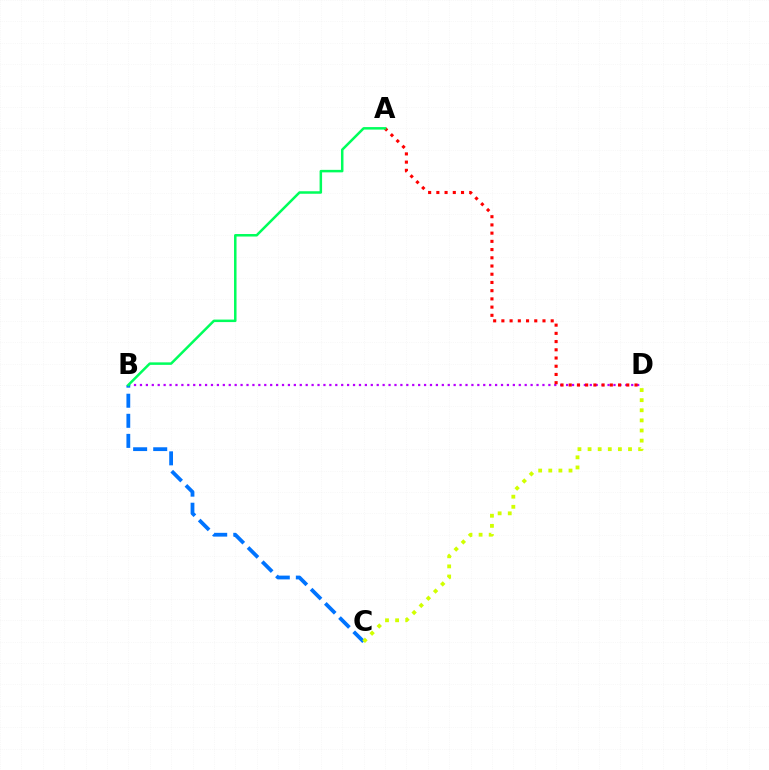{('B', 'D'): [{'color': '#b900ff', 'line_style': 'dotted', 'thickness': 1.61}], ('A', 'D'): [{'color': '#ff0000', 'line_style': 'dotted', 'thickness': 2.23}], ('B', 'C'): [{'color': '#0074ff', 'line_style': 'dashed', 'thickness': 2.73}], ('A', 'B'): [{'color': '#00ff5c', 'line_style': 'solid', 'thickness': 1.8}], ('C', 'D'): [{'color': '#d1ff00', 'line_style': 'dotted', 'thickness': 2.75}]}